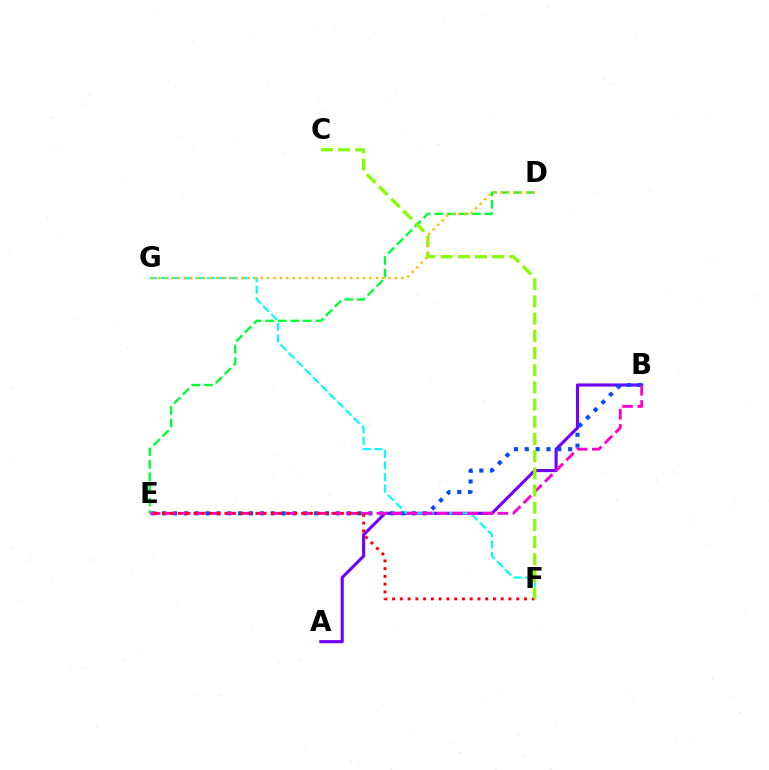{('A', 'B'): [{'color': '#7200ff', 'line_style': 'solid', 'thickness': 2.25}], ('B', 'E'): [{'color': '#004bff', 'line_style': 'dotted', 'thickness': 2.95}, {'color': '#ff00cf', 'line_style': 'dashed', 'thickness': 2.05}], ('F', 'G'): [{'color': '#00fff6', 'line_style': 'dashed', 'thickness': 1.56}], ('E', 'F'): [{'color': '#ff0000', 'line_style': 'dotted', 'thickness': 2.11}], ('D', 'E'): [{'color': '#00ff39', 'line_style': 'dashed', 'thickness': 1.7}], ('C', 'F'): [{'color': '#84ff00', 'line_style': 'dashed', 'thickness': 2.34}], ('D', 'G'): [{'color': '#ffbd00', 'line_style': 'dotted', 'thickness': 1.74}]}